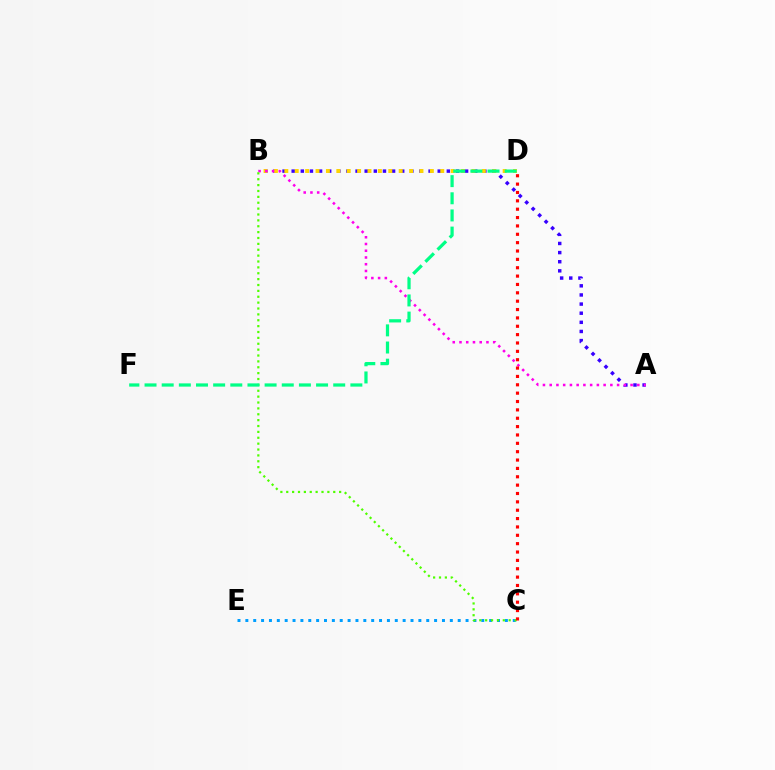{('A', 'B'): [{'color': '#3700ff', 'line_style': 'dotted', 'thickness': 2.48}, {'color': '#ff00ed', 'line_style': 'dotted', 'thickness': 1.83}], ('B', 'D'): [{'color': '#ffd500', 'line_style': 'dotted', 'thickness': 2.82}], ('C', 'E'): [{'color': '#009eff', 'line_style': 'dotted', 'thickness': 2.14}], ('B', 'C'): [{'color': '#4fff00', 'line_style': 'dotted', 'thickness': 1.6}], ('D', 'F'): [{'color': '#00ff86', 'line_style': 'dashed', 'thickness': 2.33}], ('C', 'D'): [{'color': '#ff0000', 'line_style': 'dotted', 'thickness': 2.27}]}